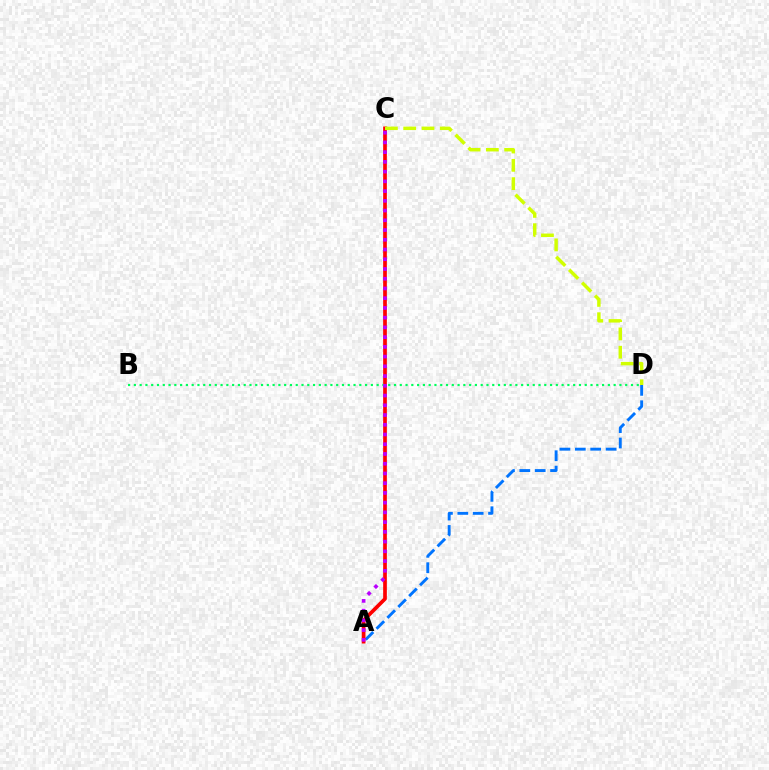{('A', 'D'): [{'color': '#0074ff', 'line_style': 'dashed', 'thickness': 2.09}], ('A', 'C'): [{'color': '#ff0000', 'line_style': 'solid', 'thickness': 2.66}, {'color': '#b900ff', 'line_style': 'dotted', 'thickness': 2.65}], ('C', 'D'): [{'color': '#d1ff00', 'line_style': 'dashed', 'thickness': 2.49}], ('B', 'D'): [{'color': '#00ff5c', 'line_style': 'dotted', 'thickness': 1.57}]}